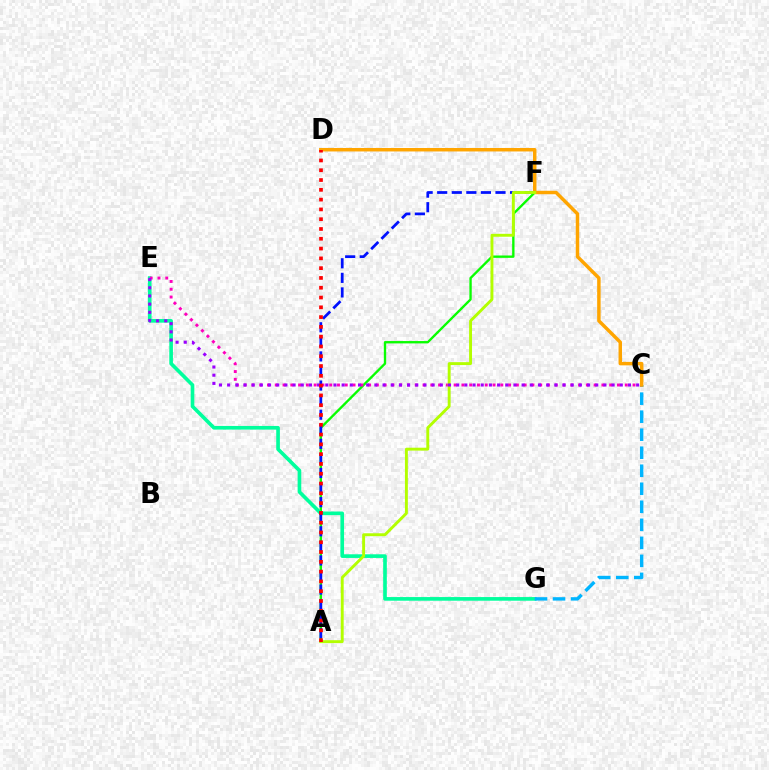{('A', 'F'): [{'color': '#08ff00', 'line_style': 'solid', 'thickness': 1.69}, {'color': '#0010ff', 'line_style': 'dashed', 'thickness': 1.98}, {'color': '#b3ff00', 'line_style': 'solid', 'thickness': 2.09}], ('E', 'G'): [{'color': '#00ff9d', 'line_style': 'solid', 'thickness': 2.63}], ('C', 'G'): [{'color': '#00b5ff', 'line_style': 'dashed', 'thickness': 2.45}], ('C', 'E'): [{'color': '#ff00bd', 'line_style': 'dotted', 'thickness': 2.11}, {'color': '#9b00ff', 'line_style': 'dotted', 'thickness': 2.22}], ('C', 'D'): [{'color': '#ffa500', 'line_style': 'solid', 'thickness': 2.5}], ('A', 'D'): [{'color': '#ff0000', 'line_style': 'dotted', 'thickness': 2.66}]}